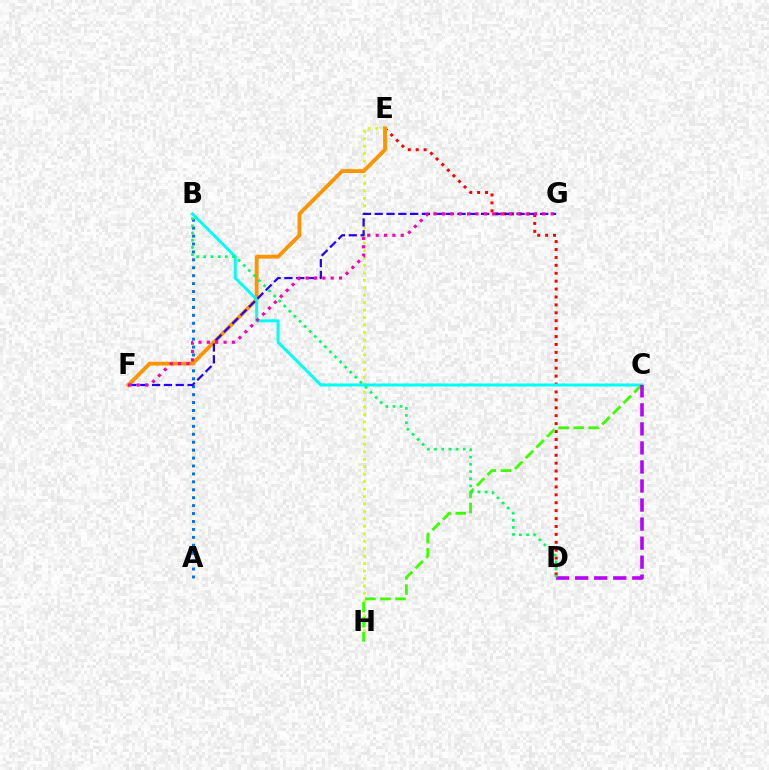{('D', 'E'): [{'color': '#ff0000', 'line_style': 'dotted', 'thickness': 2.15}], ('E', 'H'): [{'color': '#d1ff00', 'line_style': 'dotted', 'thickness': 2.03}], ('A', 'B'): [{'color': '#0074ff', 'line_style': 'dotted', 'thickness': 2.15}], ('E', 'F'): [{'color': '#ff9400', 'line_style': 'solid', 'thickness': 2.77}], ('B', 'C'): [{'color': '#00fff6', 'line_style': 'solid', 'thickness': 2.15}], ('C', 'H'): [{'color': '#3dff00', 'line_style': 'dashed', 'thickness': 2.05}], ('C', 'D'): [{'color': '#b900ff', 'line_style': 'dashed', 'thickness': 2.59}], ('F', 'G'): [{'color': '#2500ff', 'line_style': 'dashed', 'thickness': 1.61}, {'color': '#ff00ac', 'line_style': 'dotted', 'thickness': 2.27}], ('B', 'D'): [{'color': '#00ff5c', 'line_style': 'dotted', 'thickness': 1.95}]}